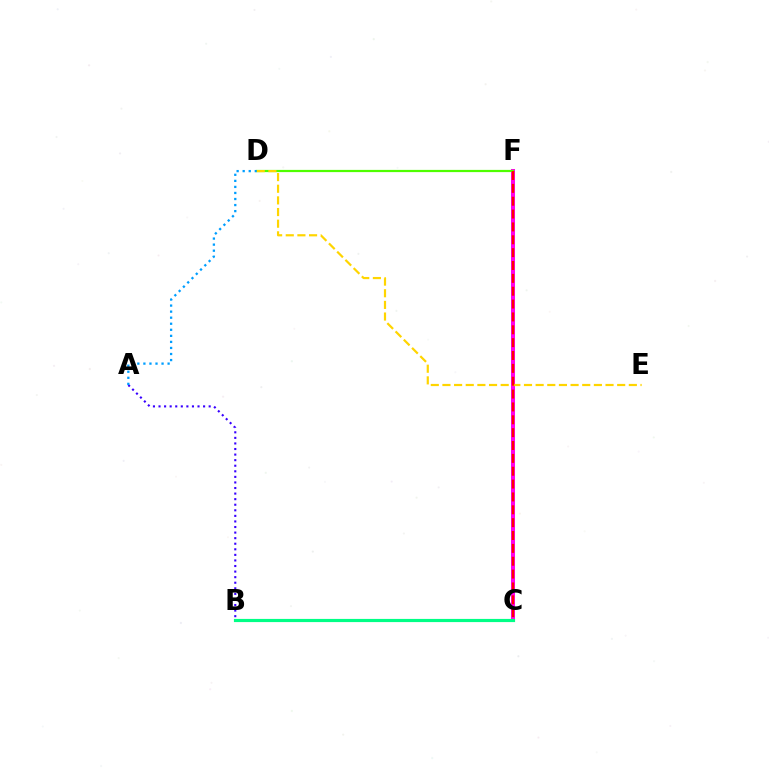{('A', 'B'): [{'color': '#3700ff', 'line_style': 'dotted', 'thickness': 1.51}], ('C', 'F'): [{'color': '#ff00ed', 'line_style': 'solid', 'thickness': 2.89}, {'color': '#ff0000', 'line_style': 'dashed', 'thickness': 1.75}], ('D', 'F'): [{'color': '#4fff00', 'line_style': 'solid', 'thickness': 1.59}], ('D', 'E'): [{'color': '#ffd500', 'line_style': 'dashed', 'thickness': 1.58}], ('B', 'C'): [{'color': '#00ff86', 'line_style': 'solid', 'thickness': 2.29}], ('A', 'D'): [{'color': '#009eff', 'line_style': 'dotted', 'thickness': 1.64}]}